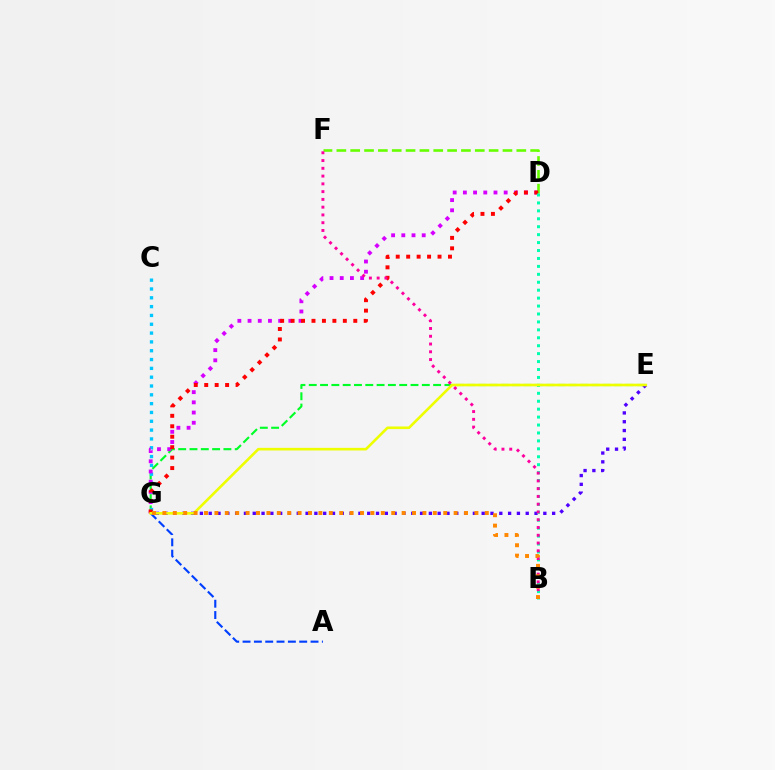{('E', 'G'): [{'color': '#00ff27', 'line_style': 'dashed', 'thickness': 1.54}, {'color': '#4f00ff', 'line_style': 'dotted', 'thickness': 2.39}, {'color': '#eeff00', 'line_style': 'solid', 'thickness': 1.88}], ('C', 'G'): [{'color': '#00c7ff', 'line_style': 'dotted', 'thickness': 2.4}], ('D', 'G'): [{'color': '#d600ff', 'line_style': 'dotted', 'thickness': 2.77}, {'color': '#ff0000', 'line_style': 'dotted', 'thickness': 2.84}], ('D', 'F'): [{'color': '#66ff00', 'line_style': 'dashed', 'thickness': 1.88}], ('A', 'G'): [{'color': '#003fff', 'line_style': 'dashed', 'thickness': 1.54}], ('B', 'D'): [{'color': '#00ffaf', 'line_style': 'dotted', 'thickness': 2.16}], ('B', 'F'): [{'color': '#ff00a0', 'line_style': 'dotted', 'thickness': 2.11}], ('B', 'G'): [{'color': '#ff8800', 'line_style': 'dotted', 'thickness': 2.83}]}